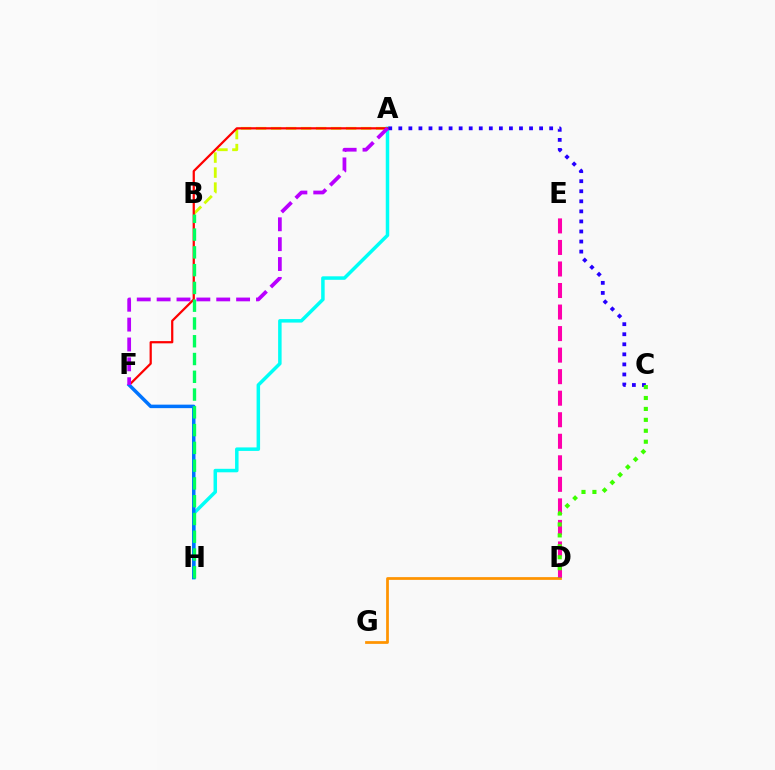{('D', 'G'): [{'color': '#ff9400', 'line_style': 'solid', 'thickness': 1.98}], ('A', 'H'): [{'color': '#00fff6', 'line_style': 'solid', 'thickness': 2.52}], ('A', 'B'): [{'color': '#d1ff00', 'line_style': 'dashed', 'thickness': 2.04}], ('A', 'F'): [{'color': '#ff0000', 'line_style': 'solid', 'thickness': 1.61}, {'color': '#b900ff', 'line_style': 'dashed', 'thickness': 2.7}], ('F', 'H'): [{'color': '#0074ff', 'line_style': 'solid', 'thickness': 2.52}], ('D', 'E'): [{'color': '#ff00ac', 'line_style': 'dashed', 'thickness': 2.93}], ('A', 'C'): [{'color': '#2500ff', 'line_style': 'dotted', 'thickness': 2.73}], ('B', 'H'): [{'color': '#00ff5c', 'line_style': 'dashed', 'thickness': 2.41}], ('C', 'D'): [{'color': '#3dff00', 'line_style': 'dotted', 'thickness': 2.97}]}